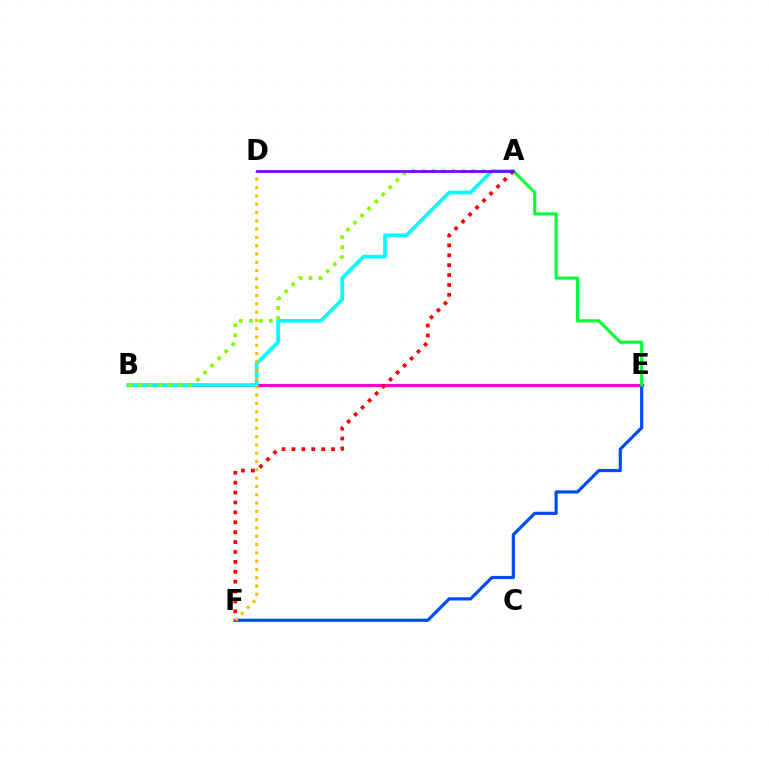{('B', 'E'): [{'color': '#ff00cf', 'line_style': 'solid', 'thickness': 2.29}], ('A', 'B'): [{'color': '#00fff6', 'line_style': 'solid', 'thickness': 2.65}, {'color': '#84ff00', 'line_style': 'dotted', 'thickness': 2.71}], ('E', 'F'): [{'color': '#004bff', 'line_style': 'solid', 'thickness': 2.31}], ('A', 'F'): [{'color': '#ff0000', 'line_style': 'dotted', 'thickness': 2.69}], ('A', 'E'): [{'color': '#00ff39', 'line_style': 'solid', 'thickness': 2.24}], ('D', 'F'): [{'color': '#ffbd00', 'line_style': 'dotted', 'thickness': 2.26}], ('A', 'D'): [{'color': '#7200ff', 'line_style': 'solid', 'thickness': 1.95}]}